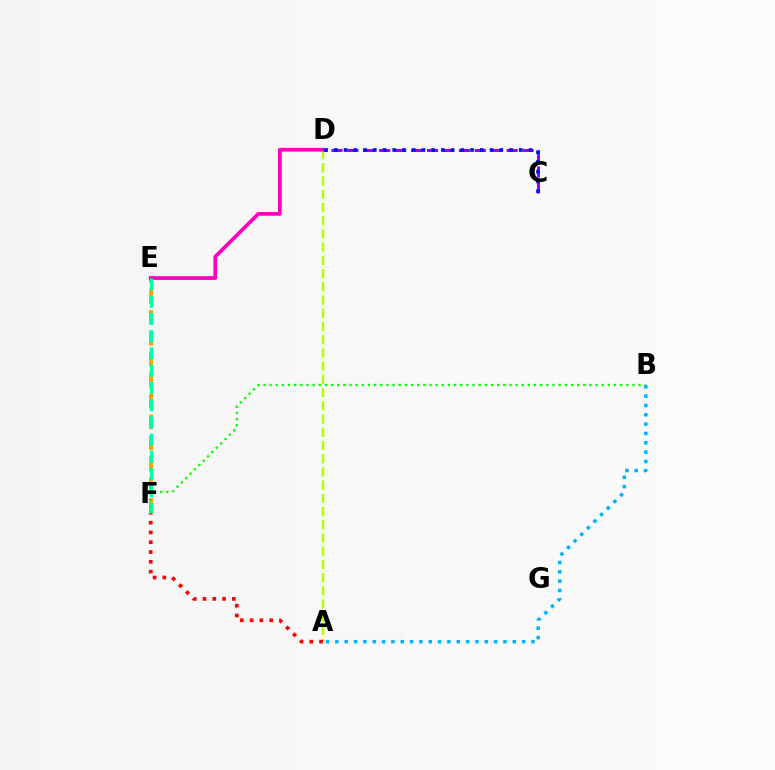{('C', 'D'): [{'color': '#9b00ff', 'line_style': 'dashed', 'thickness': 2.16}, {'color': '#0010ff', 'line_style': 'dotted', 'thickness': 2.64}], ('E', 'F'): [{'color': '#ffa500', 'line_style': 'dashed', 'thickness': 2.84}, {'color': '#00ff9d', 'line_style': 'dashed', 'thickness': 2.34}], ('A', 'D'): [{'color': '#b3ff00', 'line_style': 'dashed', 'thickness': 1.8}], ('D', 'E'): [{'color': '#ff00bd', 'line_style': 'solid', 'thickness': 2.68}], ('A', 'B'): [{'color': '#00b5ff', 'line_style': 'dotted', 'thickness': 2.54}], ('A', 'F'): [{'color': '#ff0000', 'line_style': 'dotted', 'thickness': 2.66}], ('B', 'F'): [{'color': '#08ff00', 'line_style': 'dotted', 'thickness': 1.67}]}